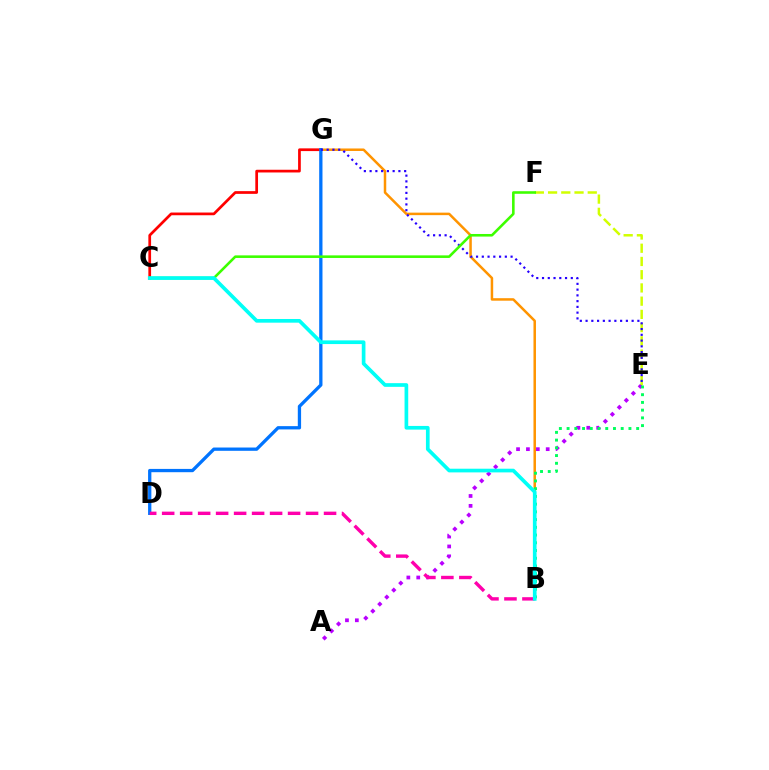{('A', 'E'): [{'color': '#b900ff', 'line_style': 'dotted', 'thickness': 2.69}], ('B', 'G'): [{'color': '#ff9400', 'line_style': 'solid', 'thickness': 1.8}], ('C', 'G'): [{'color': '#ff0000', 'line_style': 'solid', 'thickness': 1.96}], ('E', 'F'): [{'color': '#d1ff00', 'line_style': 'dashed', 'thickness': 1.8}], ('D', 'G'): [{'color': '#0074ff', 'line_style': 'solid', 'thickness': 2.37}], ('E', 'G'): [{'color': '#2500ff', 'line_style': 'dotted', 'thickness': 1.56}], ('B', 'D'): [{'color': '#ff00ac', 'line_style': 'dashed', 'thickness': 2.44}], ('C', 'F'): [{'color': '#3dff00', 'line_style': 'solid', 'thickness': 1.86}], ('B', 'E'): [{'color': '#00ff5c', 'line_style': 'dotted', 'thickness': 2.1}], ('B', 'C'): [{'color': '#00fff6', 'line_style': 'solid', 'thickness': 2.65}]}